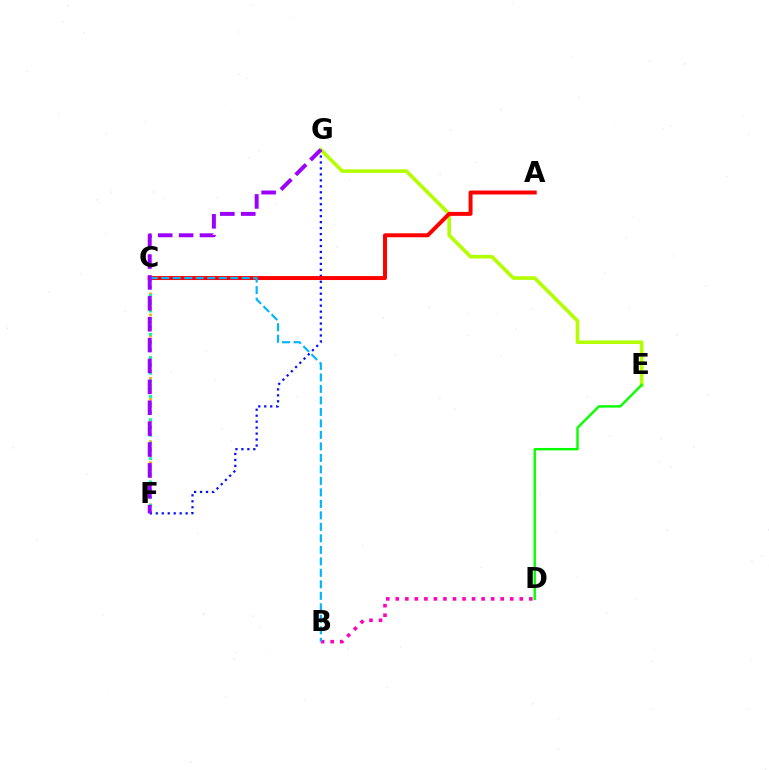{('C', 'F'): [{'color': '#ffa500', 'line_style': 'dotted', 'thickness': 1.91}, {'color': '#00ff9d', 'line_style': 'dotted', 'thickness': 2.11}], ('E', 'G'): [{'color': '#b3ff00', 'line_style': 'solid', 'thickness': 2.59}], ('F', 'G'): [{'color': '#0010ff', 'line_style': 'dotted', 'thickness': 1.62}, {'color': '#9b00ff', 'line_style': 'dashed', 'thickness': 2.84}], ('D', 'E'): [{'color': '#08ff00', 'line_style': 'solid', 'thickness': 1.74}], ('B', 'D'): [{'color': '#ff00bd', 'line_style': 'dotted', 'thickness': 2.59}], ('A', 'C'): [{'color': '#ff0000', 'line_style': 'solid', 'thickness': 2.85}], ('B', 'C'): [{'color': '#00b5ff', 'line_style': 'dashed', 'thickness': 1.56}]}